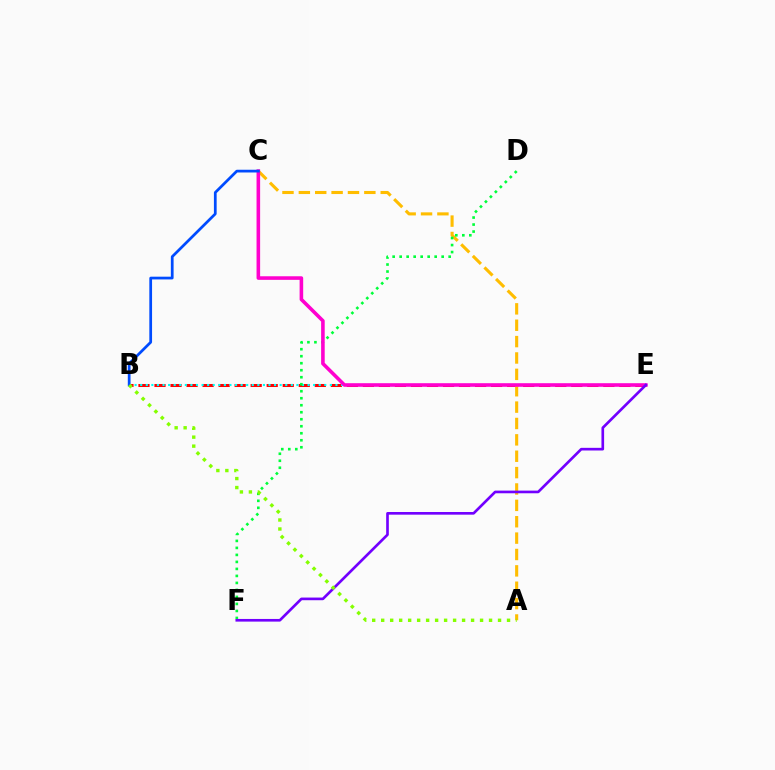{('B', 'E'): [{'color': '#ff0000', 'line_style': 'dashed', 'thickness': 2.18}, {'color': '#00fff6', 'line_style': 'dotted', 'thickness': 1.52}], ('A', 'C'): [{'color': '#ffbd00', 'line_style': 'dashed', 'thickness': 2.22}], ('D', 'F'): [{'color': '#00ff39', 'line_style': 'dotted', 'thickness': 1.9}], ('C', 'E'): [{'color': '#ff00cf', 'line_style': 'solid', 'thickness': 2.58}], ('B', 'C'): [{'color': '#004bff', 'line_style': 'solid', 'thickness': 1.97}], ('E', 'F'): [{'color': '#7200ff', 'line_style': 'solid', 'thickness': 1.92}], ('A', 'B'): [{'color': '#84ff00', 'line_style': 'dotted', 'thickness': 2.44}]}